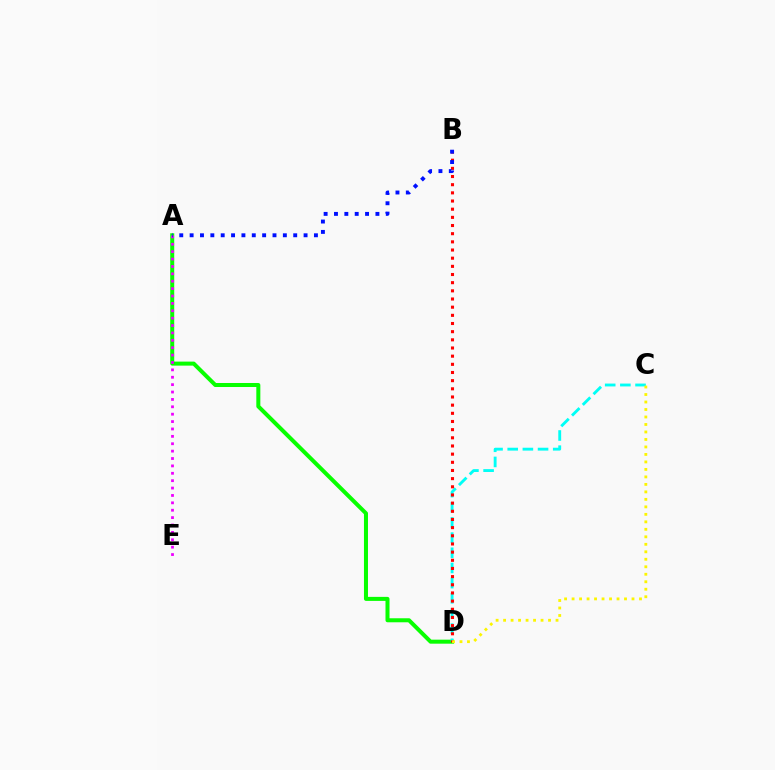{('A', 'D'): [{'color': '#08ff00', 'line_style': 'solid', 'thickness': 2.89}], ('C', 'D'): [{'color': '#00fff6', 'line_style': 'dashed', 'thickness': 2.06}, {'color': '#fcf500', 'line_style': 'dotted', 'thickness': 2.03}], ('B', 'D'): [{'color': '#ff0000', 'line_style': 'dotted', 'thickness': 2.22}], ('A', 'E'): [{'color': '#ee00ff', 'line_style': 'dotted', 'thickness': 2.01}], ('A', 'B'): [{'color': '#0010ff', 'line_style': 'dotted', 'thickness': 2.81}]}